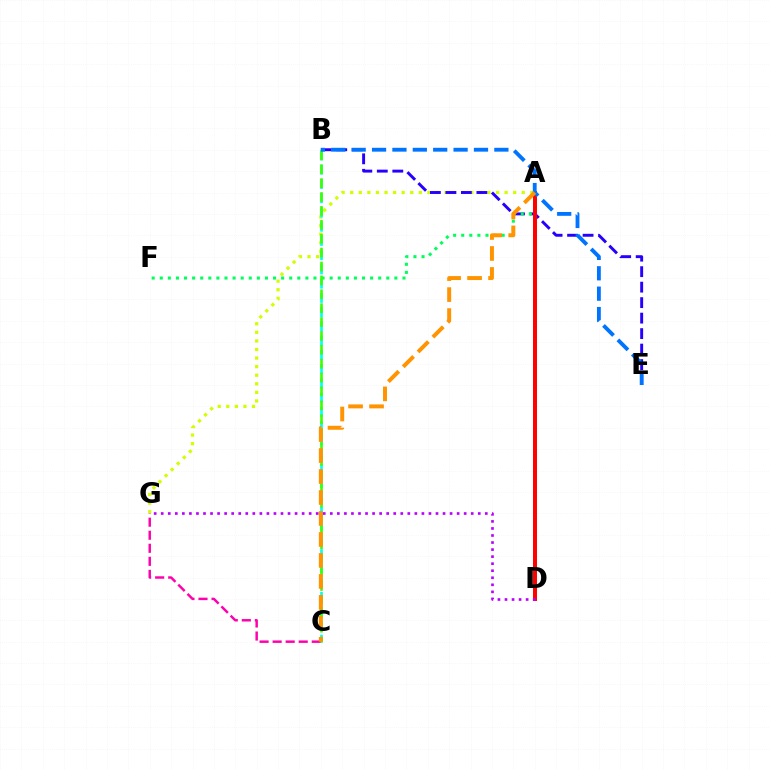{('A', 'G'): [{'color': '#d1ff00', 'line_style': 'dotted', 'thickness': 2.33}], ('B', 'E'): [{'color': '#2500ff', 'line_style': 'dashed', 'thickness': 2.1}, {'color': '#0074ff', 'line_style': 'dashed', 'thickness': 2.77}], ('A', 'F'): [{'color': '#00ff5c', 'line_style': 'dotted', 'thickness': 2.2}], ('B', 'C'): [{'color': '#00fff6', 'line_style': 'dashed', 'thickness': 1.93}, {'color': '#3dff00', 'line_style': 'dashed', 'thickness': 1.89}], ('C', 'G'): [{'color': '#ff00ac', 'line_style': 'dashed', 'thickness': 1.77}], ('A', 'D'): [{'color': '#ff0000', 'line_style': 'solid', 'thickness': 2.86}], ('A', 'C'): [{'color': '#ff9400', 'line_style': 'dashed', 'thickness': 2.85}], ('D', 'G'): [{'color': '#b900ff', 'line_style': 'dotted', 'thickness': 1.91}]}